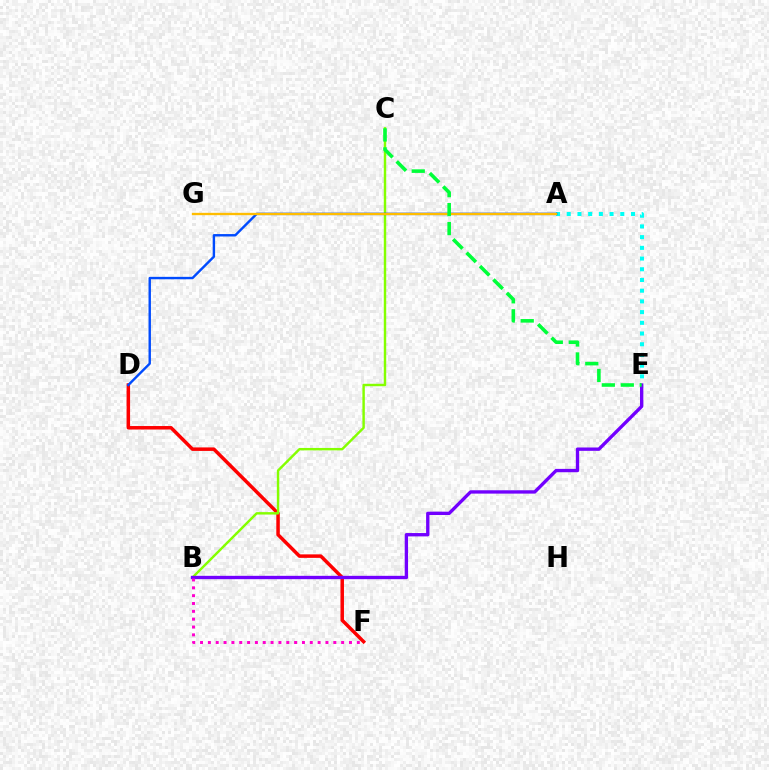{('D', 'F'): [{'color': '#ff0000', 'line_style': 'solid', 'thickness': 2.52}], ('B', 'C'): [{'color': '#84ff00', 'line_style': 'solid', 'thickness': 1.75}], ('A', 'E'): [{'color': '#00fff6', 'line_style': 'dotted', 'thickness': 2.91}], ('B', 'E'): [{'color': '#7200ff', 'line_style': 'solid', 'thickness': 2.41}], ('A', 'D'): [{'color': '#004bff', 'line_style': 'solid', 'thickness': 1.74}], ('B', 'F'): [{'color': '#ff00cf', 'line_style': 'dotted', 'thickness': 2.13}], ('A', 'G'): [{'color': '#ffbd00', 'line_style': 'solid', 'thickness': 1.68}], ('C', 'E'): [{'color': '#00ff39', 'line_style': 'dashed', 'thickness': 2.58}]}